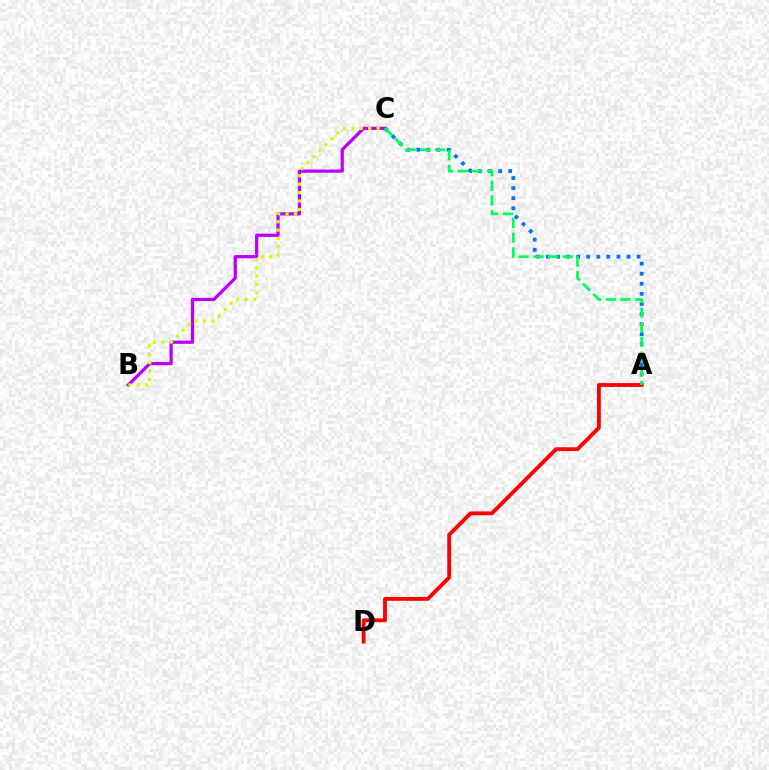{('B', 'C'): [{'color': '#b900ff', 'line_style': 'solid', 'thickness': 2.32}, {'color': '#d1ff00', 'line_style': 'dotted', 'thickness': 2.29}], ('A', 'C'): [{'color': '#0074ff', 'line_style': 'dotted', 'thickness': 2.74}, {'color': '#00ff5c', 'line_style': 'dashed', 'thickness': 1.99}], ('A', 'D'): [{'color': '#ff0000', 'line_style': 'solid', 'thickness': 2.76}]}